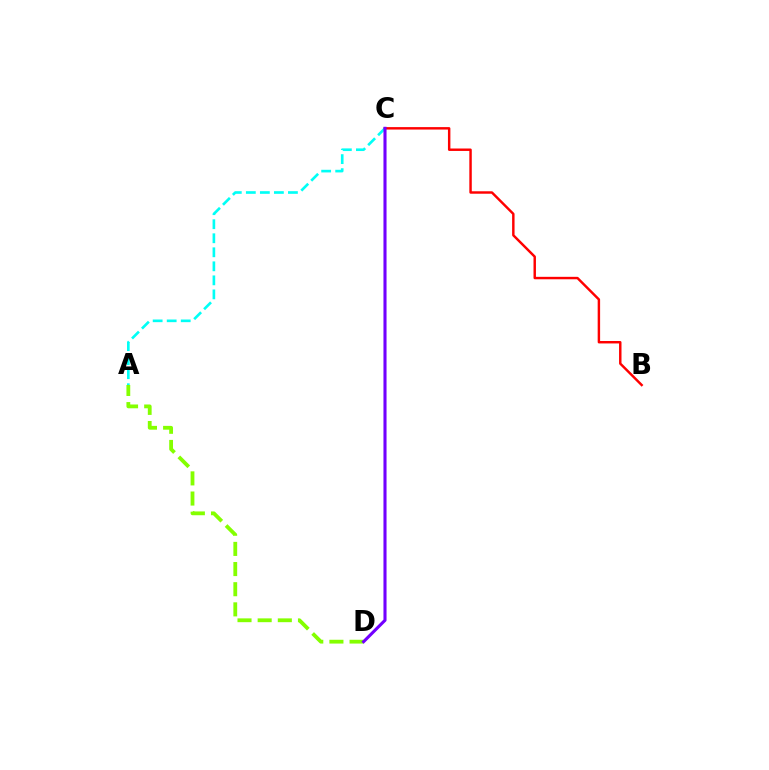{('A', 'D'): [{'color': '#84ff00', 'line_style': 'dashed', 'thickness': 2.74}], ('A', 'C'): [{'color': '#00fff6', 'line_style': 'dashed', 'thickness': 1.91}], ('B', 'C'): [{'color': '#ff0000', 'line_style': 'solid', 'thickness': 1.76}], ('C', 'D'): [{'color': '#7200ff', 'line_style': 'solid', 'thickness': 2.22}]}